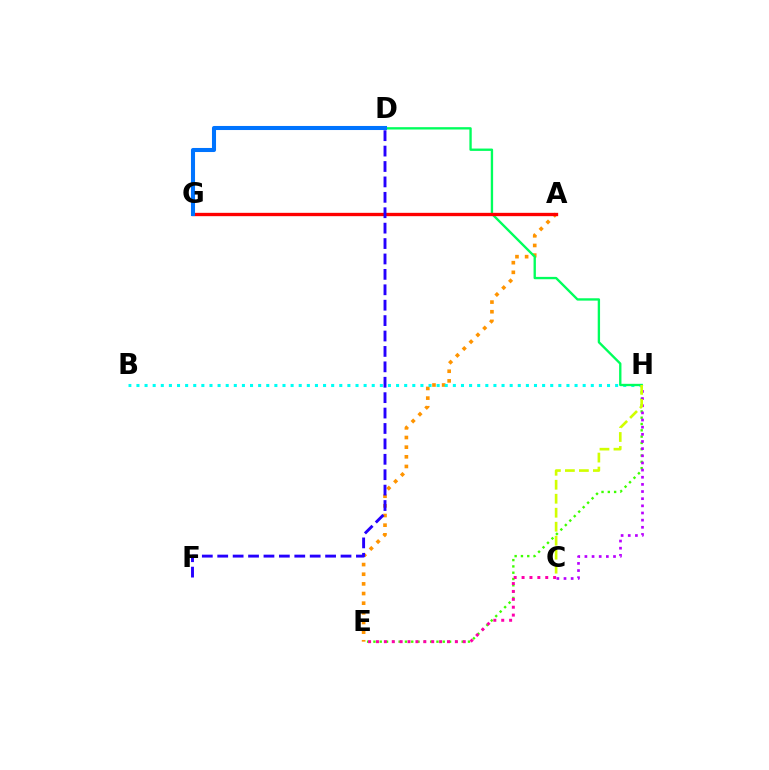{('E', 'H'): [{'color': '#3dff00', 'line_style': 'dotted', 'thickness': 1.71}], ('C', 'E'): [{'color': '#ff00ac', 'line_style': 'dotted', 'thickness': 2.14}], ('C', 'H'): [{'color': '#b900ff', 'line_style': 'dotted', 'thickness': 1.94}, {'color': '#d1ff00', 'line_style': 'dashed', 'thickness': 1.9}], ('A', 'E'): [{'color': '#ff9400', 'line_style': 'dotted', 'thickness': 2.62}], ('B', 'H'): [{'color': '#00fff6', 'line_style': 'dotted', 'thickness': 2.2}], ('D', 'H'): [{'color': '#00ff5c', 'line_style': 'solid', 'thickness': 1.69}], ('A', 'G'): [{'color': '#ff0000', 'line_style': 'solid', 'thickness': 2.4}], ('D', 'G'): [{'color': '#0074ff', 'line_style': 'solid', 'thickness': 2.93}], ('D', 'F'): [{'color': '#2500ff', 'line_style': 'dashed', 'thickness': 2.09}]}